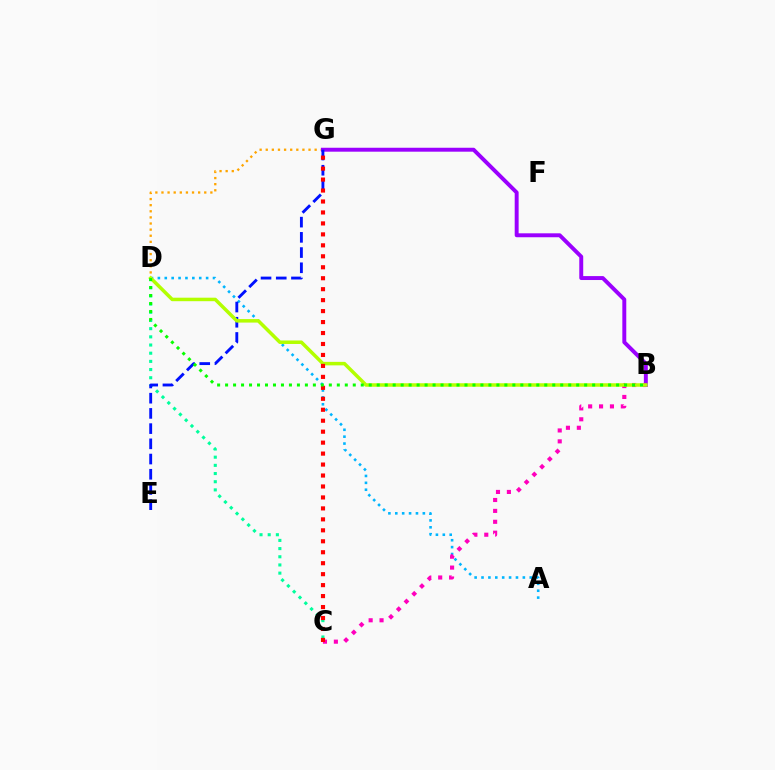{('D', 'G'): [{'color': '#ffa500', 'line_style': 'dotted', 'thickness': 1.66}], ('C', 'D'): [{'color': '#00ff9d', 'line_style': 'dotted', 'thickness': 2.22}], ('A', 'D'): [{'color': '#00b5ff', 'line_style': 'dotted', 'thickness': 1.87}], ('B', 'G'): [{'color': '#9b00ff', 'line_style': 'solid', 'thickness': 2.83}], ('E', 'G'): [{'color': '#0010ff', 'line_style': 'dashed', 'thickness': 2.07}], ('B', 'C'): [{'color': '#ff00bd', 'line_style': 'dotted', 'thickness': 2.96}], ('B', 'D'): [{'color': '#b3ff00', 'line_style': 'solid', 'thickness': 2.52}, {'color': '#08ff00', 'line_style': 'dotted', 'thickness': 2.17}], ('C', 'G'): [{'color': '#ff0000', 'line_style': 'dotted', 'thickness': 2.98}]}